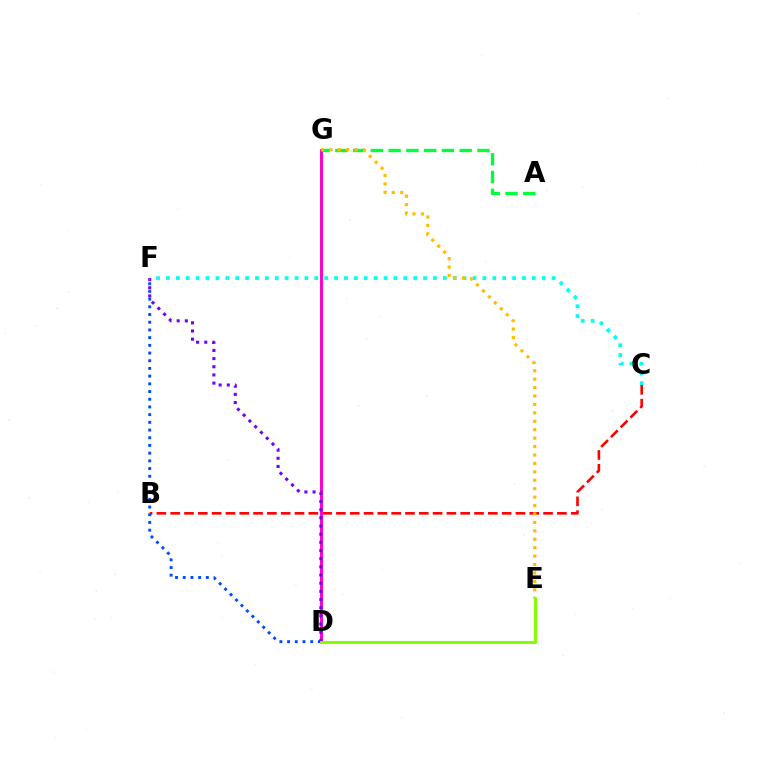{('B', 'C'): [{'color': '#ff0000', 'line_style': 'dashed', 'thickness': 1.88}], ('D', 'G'): [{'color': '#ff00cf', 'line_style': 'solid', 'thickness': 2.13}], ('D', 'F'): [{'color': '#004bff', 'line_style': 'dotted', 'thickness': 2.09}, {'color': '#7200ff', 'line_style': 'dotted', 'thickness': 2.22}], ('A', 'G'): [{'color': '#00ff39', 'line_style': 'dashed', 'thickness': 2.41}], ('C', 'F'): [{'color': '#00fff6', 'line_style': 'dotted', 'thickness': 2.69}], ('E', 'G'): [{'color': '#ffbd00', 'line_style': 'dotted', 'thickness': 2.29}], ('D', 'E'): [{'color': '#84ff00', 'line_style': 'solid', 'thickness': 2.17}]}